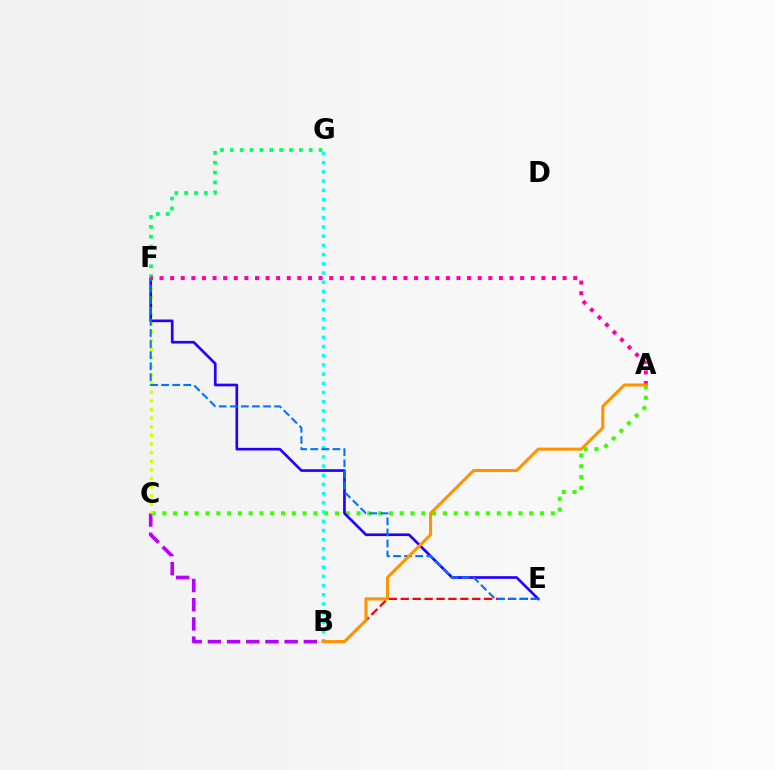{('B', 'E'): [{'color': '#ff0000', 'line_style': 'dashed', 'thickness': 1.62}], ('B', 'C'): [{'color': '#b900ff', 'line_style': 'dashed', 'thickness': 2.61}], ('A', 'C'): [{'color': '#3dff00', 'line_style': 'dotted', 'thickness': 2.93}], ('C', 'F'): [{'color': '#d1ff00', 'line_style': 'dotted', 'thickness': 2.34}], ('E', 'F'): [{'color': '#2500ff', 'line_style': 'solid', 'thickness': 1.92}, {'color': '#0074ff', 'line_style': 'dashed', 'thickness': 1.5}], ('B', 'G'): [{'color': '#00fff6', 'line_style': 'dotted', 'thickness': 2.5}], ('F', 'G'): [{'color': '#00ff5c', 'line_style': 'dotted', 'thickness': 2.68}], ('A', 'F'): [{'color': '#ff00ac', 'line_style': 'dotted', 'thickness': 2.88}], ('A', 'B'): [{'color': '#ff9400', 'line_style': 'solid', 'thickness': 2.21}]}